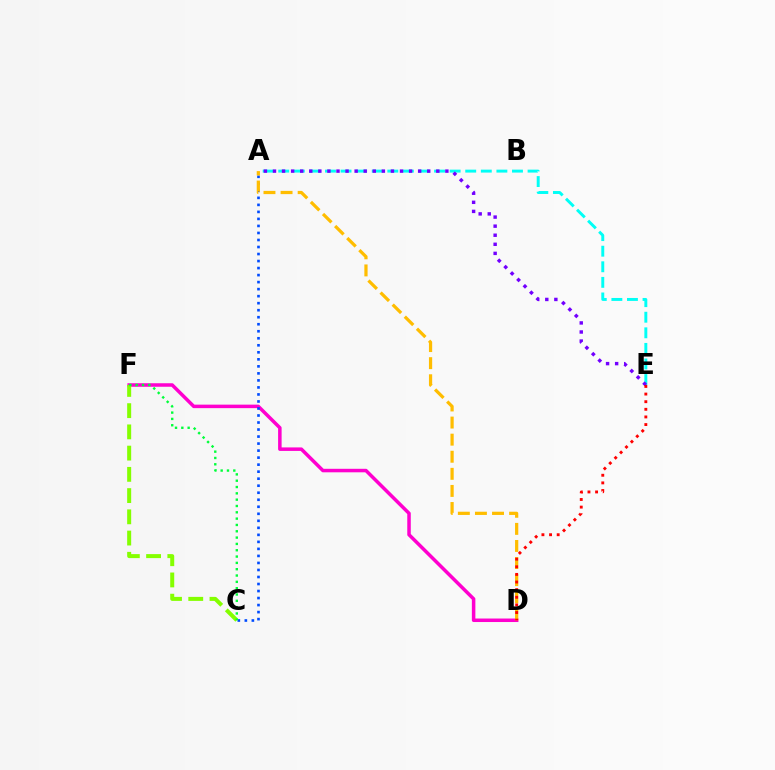{('D', 'F'): [{'color': '#ff00cf', 'line_style': 'solid', 'thickness': 2.53}], ('A', 'C'): [{'color': '#004bff', 'line_style': 'dotted', 'thickness': 1.91}], ('A', 'E'): [{'color': '#00fff6', 'line_style': 'dashed', 'thickness': 2.12}, {'color': '#7200ff', 'line_style': 'dotted', 'thickness': 2.47}], ('C', 'F'): [{'color': '#84ff00', 'line_style': 'dashed', 'thickness': 2.88}, {'color': '#00ff39', 'line_style': 'dotted', 'thickness': 1.72}], ('A', 'D'): [{'color': '#ffbd00', 'line_style': 'dashed', 'thickness': 2.32}], ('D', 'E'): [{'color': '#ff0000', 'line_style': 'dotted', 'thickness': 2.07}]}